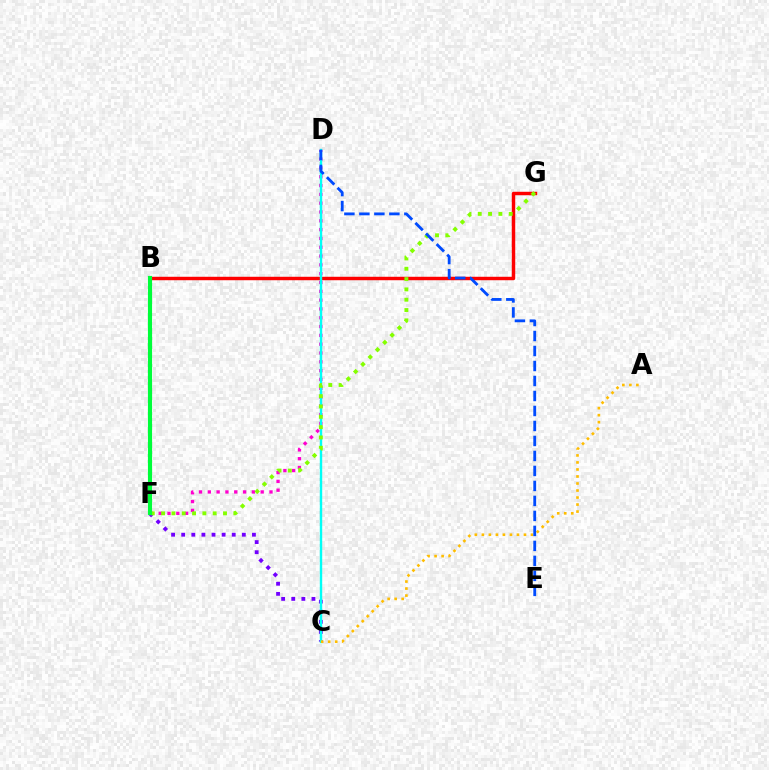{('D', 'F'): [{'color': '#ff00cf', 'line_style': 'dotted', 'thickness': 2.39}], ('C', 'F'): [{'color': '#7200ff', 'line_style': 'dotted', 'thickness': 2.75}], ('B', 'G'): [{'color': '#ff0000', 'line_style': 'solid', 'thickness': 2.48}], ('C', 'D'): [{'color': '#00fff6', 'line_style': 'solid', 'thickness': 1.72}], ('F', 'G'): [{'color': '#84ff00', 'line_style': 'dotted', 'thickness': 2.8}], ('B', 'F'): [{'color': '#00ff39', 'line_style': 'solid', 'thickness': 2.98}], ('A', 'C'): [{'color': '#ffbd00', 'line_style': 'dotted', 'thickness': 1.91}], ('D', 'E'): [{'color': '#004bff', 'line_style': 'dashed', 'thickness': 2.04}]}